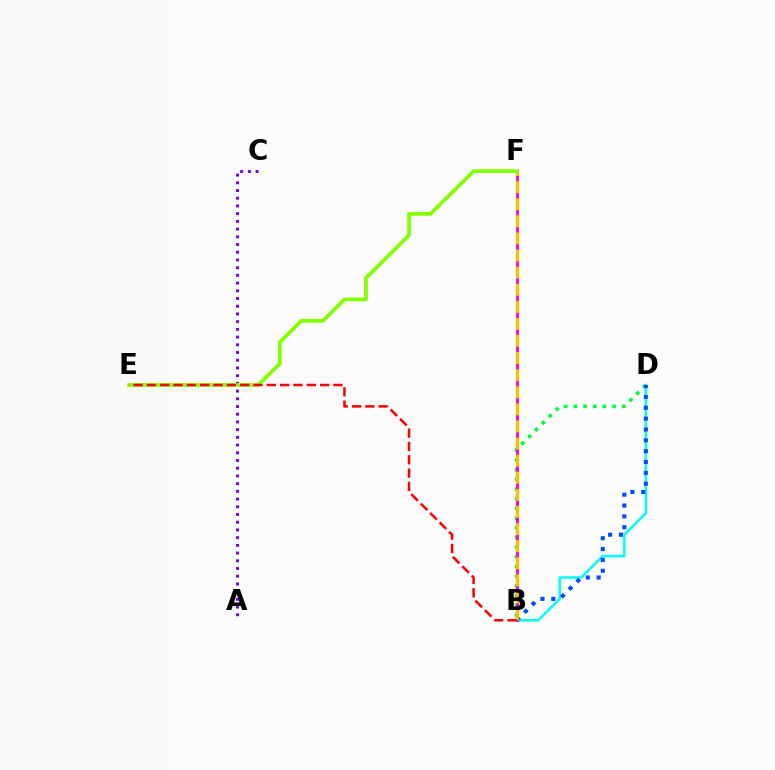{('B', 'D'): [{'color': '#00ff39', 'line_style': 'dotted', 'thickness': 2.63}, {'color': '#00fff6', 'line_style': 'solid', 'thickness': 1.8}, {'color': '#004bff', 'line_style': 'dotted', 'thickness': 2.95}], ('A', 'C'): [{'color': '#7200ff', 'line_style': 'dotted', 'thickness': 2.1}], ('B', 'F'): [{'color': '#ff00cf', 'line_style': 'solid', 'thickness': 2.02}, {'color': '#ffbd00', 'line_style': 'dashed', 'thickness': 2.32}], ('E', 'F'): [{'color': '#84ff00', 'line_style': 'solid', 'thickness': 2.68}], ('B', 'E'): [{'color': '#ff0000', 'line_style': 'dashed', 'thickness': 1.81}]}